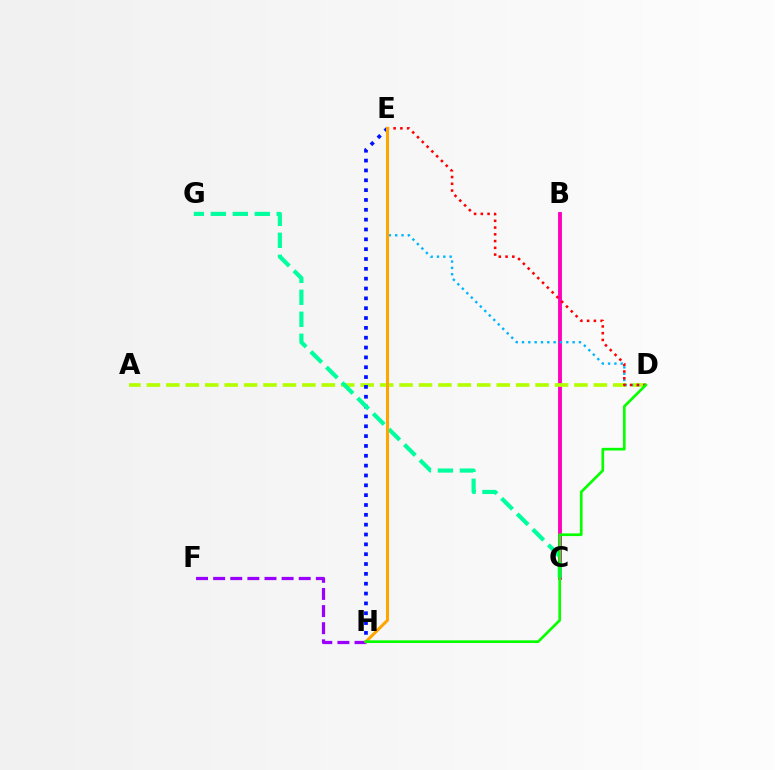{('B', 'C'): [{'color': '#ff00bd', 'line_style': 'solid', 'thickness': 2.78}], ('F', 'H'): [{'color': '#9b00ff', 'line_style': 'dashed', 'thickness': 2.33}], ('A', 'D'): [{'color': '#b3ff00', 'line_style': 'dashed', 'thickness': 2.64}], ('D', 'E'): [{'color': '#00b5ff', 'line_style': 'dotted', 'thickness': 1.72}, {'color': '#ff0000', 'line_style': 'dotted', 'thickness': 1.83}], ('E', 'H'): [{'color': '#0010ff', 'line_style': 'dotted', 'thickness': 2.67}, {'color': '#ffa500', 'line_style': 'solid', 'thickness': 2.18}], ('C', 'G'): [{'color': '#00ff9d', 'line_style': 'dashed', 'thickness': 2.99}], ('D', 'H'): [{'color': '#08ff00', 'line_style': 'solid', 'thickness': 1.93}]}